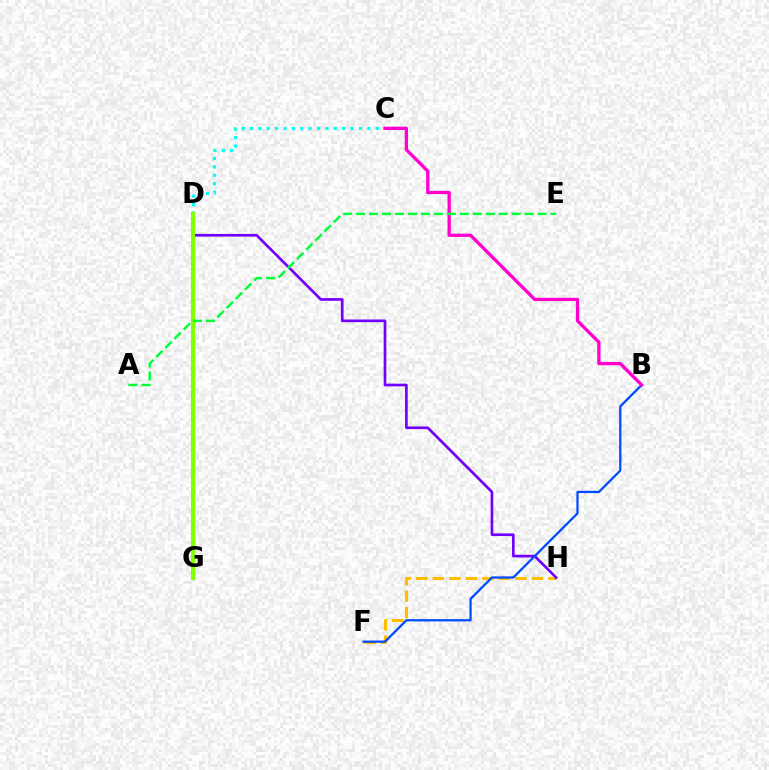{('F', 'H'): [{'color': '#ffbd00', 'line_style': 'dashed', 'thickness': 2.24}], ('D', 'G'): [{'color': '#ff0000', 'line_style': 'dashed', 'thickness': 2.27}, {'color': '#84ff00', 'line_style': 'solid', 'thickness': 2.98}], ('D', 'H'): [{'color': '#7200ff', 'line_style': 'solid', 'thickness': 1.93}], ('C', 'D'): [{'color': '#00fff6', 'line_style': 'dotted', 'thickness': 2.28}], ('B', 'F'): [{'color': '#004bff', 'line_style': 'solid', 'thickness': 1.63}], ('B', 'C'): [{'color': '#ff00cf', 'line_style': 'solid', 'thickness': 2.37}], ('A', 'E'): [{'color': '#00ff39', 'line_style': 'dashed', 'thickness': 1.76}]}